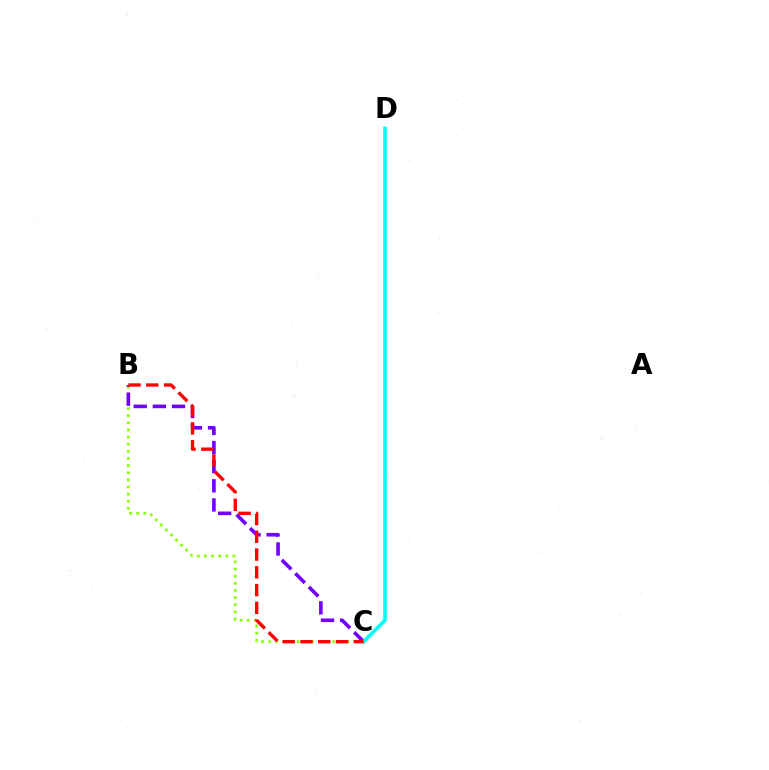{('B', 'C'): [{'color': '#84ff00', 'line_style': 'dotted', 'thickness': 1.94}, {'color': '#7200ff', 'line_style': 'dashed', 'thickness': 2.6}, {'color': '#ff0000', 'line_style': 'dashed', 'thickness': 2.41}], ('C', 'D'): [{'color': '#00fff6', 'line_style': 'solid', 'thickness': 2.65}]}